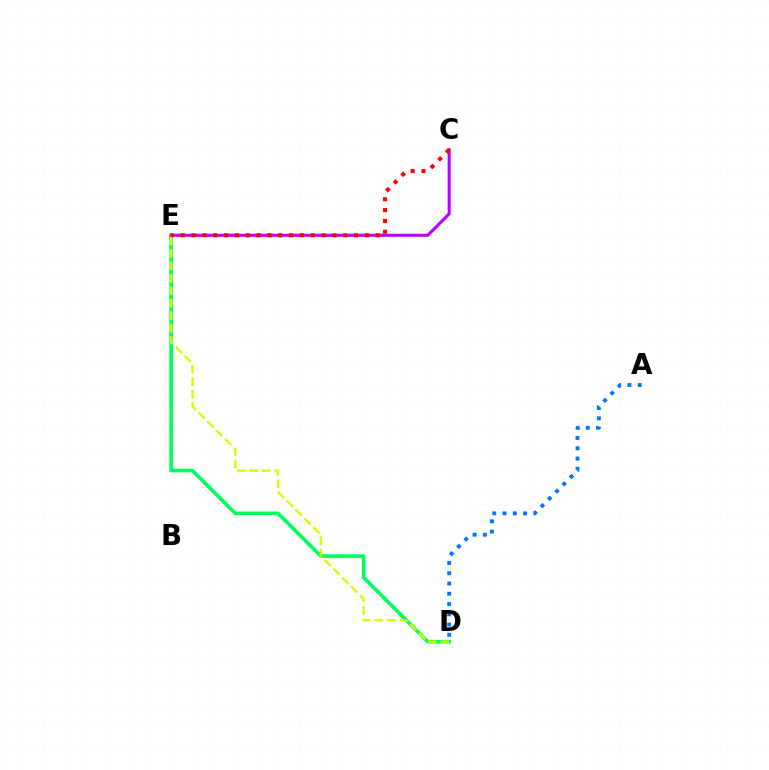{('D', 'E'): [{'color': '#00ff5c', 'line_style': 'solid', 'thickness': 2.6}, {'color': '#d1ff00', 'line_style': 'dashed', 'thickness': 1.7}], ('A', 'D'): [{'color': '#0074ff', 'line_style': 'dotted', 'thickness': 2.79}], ('C', 'E'): [{'color': '#b900ff', 'line_style': 'solid', 'thickness': 2.22}, {'color': '#ff0000', 'line_style': 'dotted', 'thickness': 2.94}]}